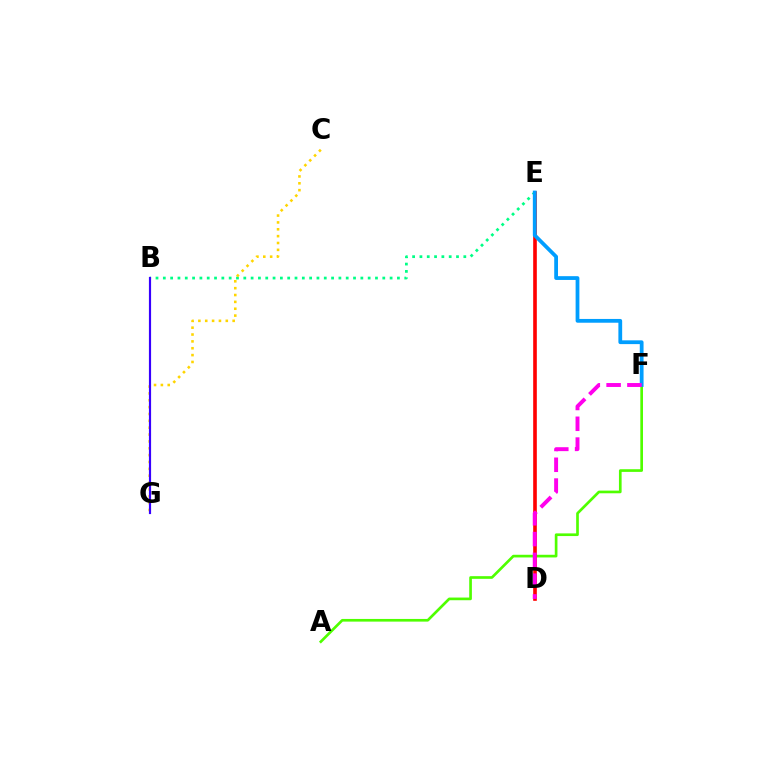{('B', 'E'): [{'color': '#00ff86', 'line_style': 'dotted', 'thickness': 1.99}], ('C', 'G'): [{'color': '#ffd500', 'line_style': 'dotted', 'thickness': 1.86}], ('A', 'F'): [{'color': '#4fff00', 'line_style': 'solid', 'thickness': 1.93}], ('D', 'E'): [{'color': '#ff0000', 'line_style': 'solid', 'thickness': 2.62}], ('B', 'G'): [{'color': '#3700ff', 'line_style': 'solid', 'thickness': 1.56}], ('E', 'F'): [{'color': '#009eff', 'line_style': 'solid', 'thickness': 2.72}], ('D', 'F'): [{'color': '#ff00ed', 'line_style': 'dashed', 'thickness': 2.82}]}